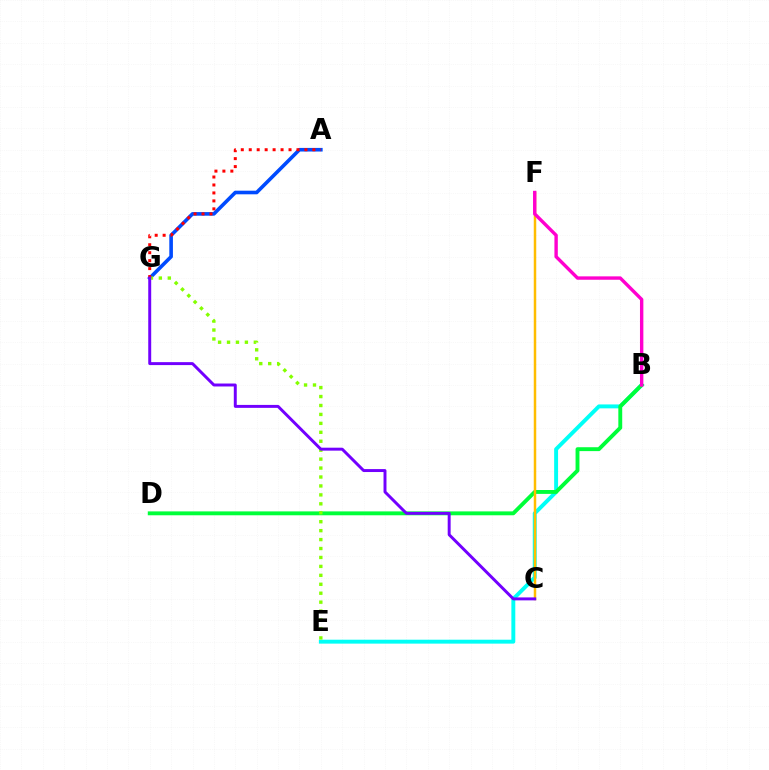{('B', 'E'): [{'color': '#00fff6', 'line_style': 'solid', 'thickness': 2.82}], ('B', 'D'): [{'color': '#00ff39', 'line_style': 'solid', 'thickness': 2.8}], ('C', 'F'): [{'color': '#ffbd00', 'line_style': 'solid', 'thickness': 1.79}], ('A', 'G'): [{'color': '#004bff', 'line_style': 'solid', 'thickness': 2.6}, {'color': '#ff0000', 'line_style': 'dotted', 'thickness': 2.16}], ('B', 'F'): [{'color': '#ff00cf', 'line_style': 'solid', 'thickness': 2.44}], ('E', 'G'): [{'color': '#84ff00', 'line_style': 'dotted', 'thickness': 2.43}], ('C', 'G'): [{'color': '#7200ff', 'line_style': 'solid', 'thickness': 2.12}]}